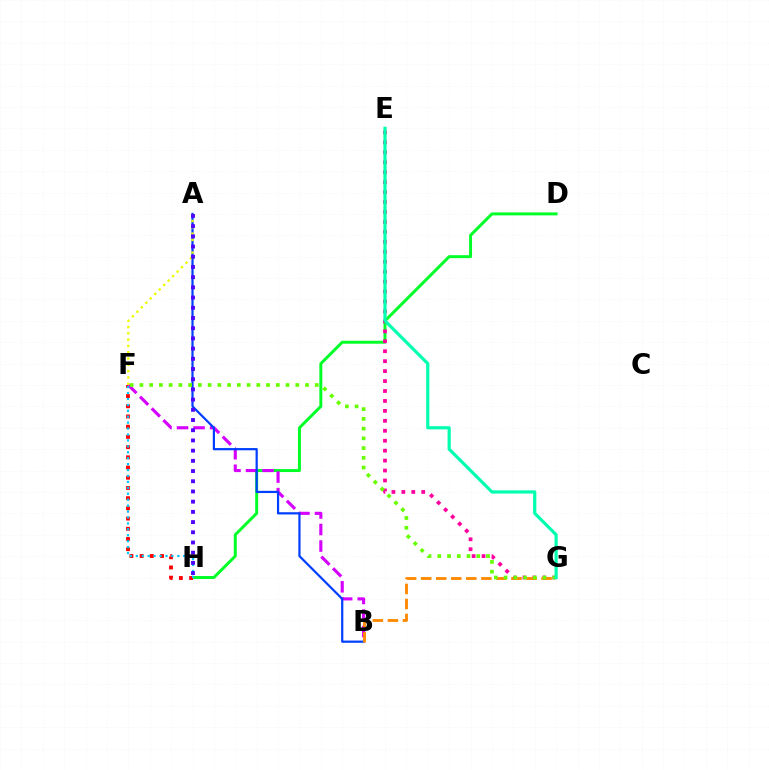{('D', 'H'): [{'color': '#00ff27', 'line_style': 'solid', 'thickness': 2.13}], ('F', 'H'): [{'color': '#ff0000', 'line_style': 'dotted', 'thickness': 2.77}, {'color': '#00c7ff', 'line_style': 'dotted', 'thickness': 1.61}], ('B', 'F'): [{'color': '#d600ff', 'line_style': 'dashed', 'thickness': 2.25}], ('A', 'B'): [{'color': '#003fff', 'line_style': 'solid', 'thickness': 1.6}], ('E', 'G'): [{'color': '#ff00a0', 'line_style': 'dotted', 'thickness': 2.7}, {'color': '#00ffaf', 'line_style': 'solid', 'thickness': 2.29}], ('B', 'G'): [{'color': '#ff8800', 'line_style': 'dashed', 'thickness': 2.04}], ('A', 'F'): [{'color': '#eeff00', 'line_style': 'dotted', 'thickness': 1.72}], ('A', 'H'): [{'color': '#4f00ff', 'line_style': 'dotted', 'thickness': 2.77}], ('F', 'G'): [{'color': '#66ff00', 'line_style': 'dotted', 'thickness': 2.65}]}